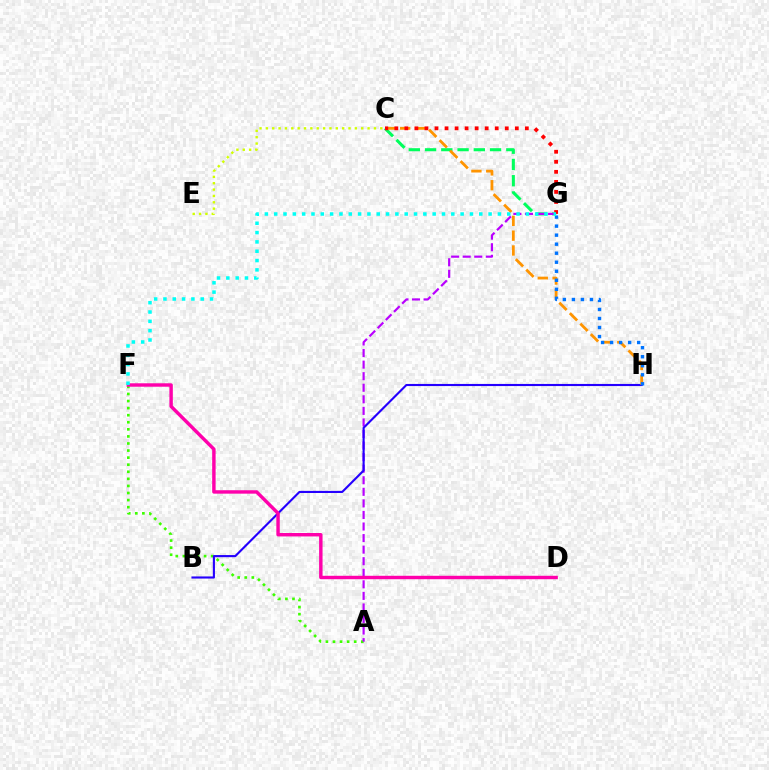{('C', 'G'): [{'color': '#00ff5c', 'line_style': 'dashed', 'thickness': 2.21}, {'color': '#ff0000', 'line_style': 'dotted', 'thickness': 2.73}], ('A', 'F'): [{'color': '#3dff00', 'line_style': 'dotted', 'thickness': 1.92}], ('A', 'G'): [{'color': '#b900ff', 'line_style': 'dashed', 'thickness': 1.57}], ('B', 'H'): [{'color': '#2500ff', 'line_style': 'solid', 'thickness': 1.53}], ('C', 'H'): [{'color': '#ff9400', 'line_style': 'dashed', 'thickness': 2.01}], ('G', 'H'): [{'color': '#0074ff', 'line_style': 'dotted', 'thickness': 2.45}], ('C', 'E'): [{'color': '#d1ff00', 'line_style': 'dotted', 'thickness': 1.73}], ('D', 'F'): [{'color': '#ff00ac', 'line_style': 'solid', 'thickness': 2.47}], ('F', 'G'): [{'color': '#00fff6', 'line_style': 'dotted', 'thickness': 2.53}]}